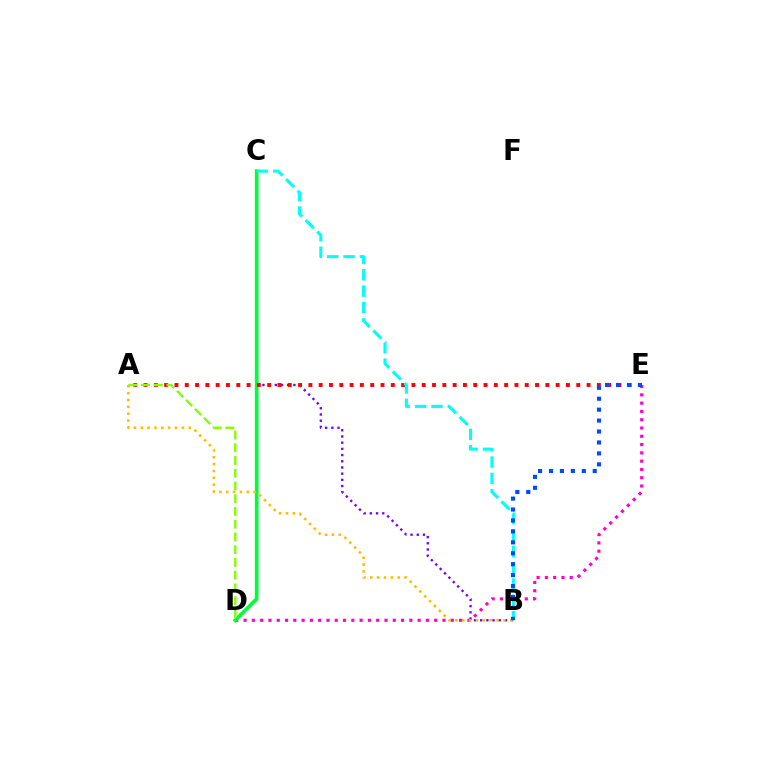{('B', 'C'): [{'color': '#7200ff', 'line_style': 'dotted', 'thickness': 1.68}, {'color': '#00fff6', 'line_style': 'dashed', 'thickness': 2.22}], ('D', 'E'): [{'color': '#ff00cf', 'line_style': 'dotted', 'thickness': 2.25}], ('C', 'D'): [{'color': '#00ff39', 'line_style': 'solid', 'thickness': 2.66}], ('A', 'E'): [{'color': '#ff0000', 'line_style': 'dotted', 'thickness': 2.8}], ('A', 'B'): [{'color': '#ffbd00', 'line_style': 'dotted', 'thickness': 1.86}], ('B', 'E'): [{'color': '#004bff', 'line_style': 'dotted', 'thickness': 2.97}], ('A', 'D'): [{'color': '#84ff00', 'line_style': 'dashed', 'thickness': 1.73}]}